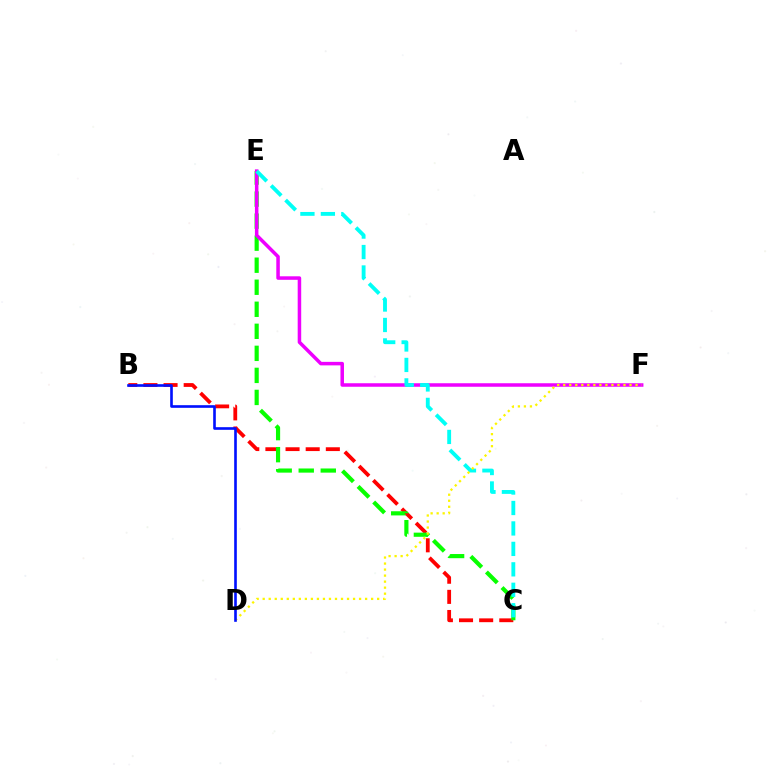{('B', 'C'): [{'color': '#ff0000', 'line_style': 'dashed', 'thickness': 2.74}], ('C', 'E'): [{'color': '#08ff00', 'line_style': 'dashed', 'thickness': 2.99}, {'color': '#00fff6', 'line_style': 'dashed', 'thickness': 2.78}], ('E', 'F'): [{'color': '#ee00ff', 'line_style': 'solid', 'thickness': 2.53}], ('D', 'F'): [{'color': '#fcf500', 'line_style': 'dotted', 'thickness': 1.64}], ('B', 'D'): [{'color': '#0010ff', 'line_style': 'solid', 'thickness': 1.9}]}